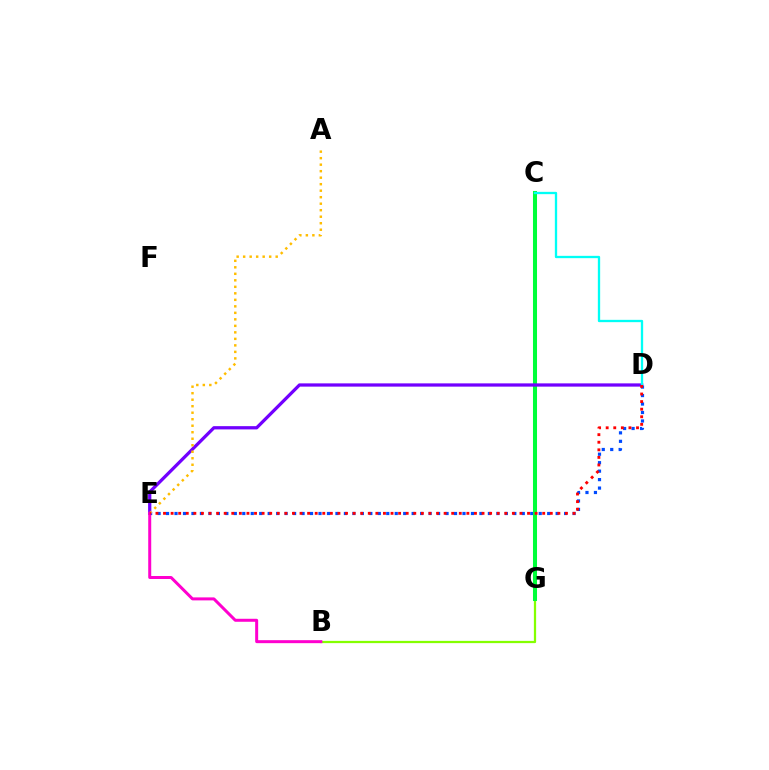{('B', 'G'): [{'color': '#84ff00', 'line_style': 'solid', 'thickness': 1.62}], ('D', 'E'): [{'color': '#004bff', 'line_style': 'dotted', 'thickness': 2.3}, {'color': '#7200ff', 'line_style': 'solid', 'thickness': 2.35}, {'color': '#ff0000', 'line_style': 'dotted', 'thickness': 2.06}], ('C', 'G'): [{'color': '#00ff39', 'line_style': 'solid', 'thickness': 2.92}], ('A', 'E'): [{'color': '#ffbd00', 'line_style': 'dotted', 'thickness': 1.77}], ('C', 'D'): [{'color': '#00fff6', 'line_style': 'solid', 'thickness': 1.66}], ('B', 'E'): [{'color': '#ff00cf', 'line_style': 'solid', 'thickness': 2.16}]}